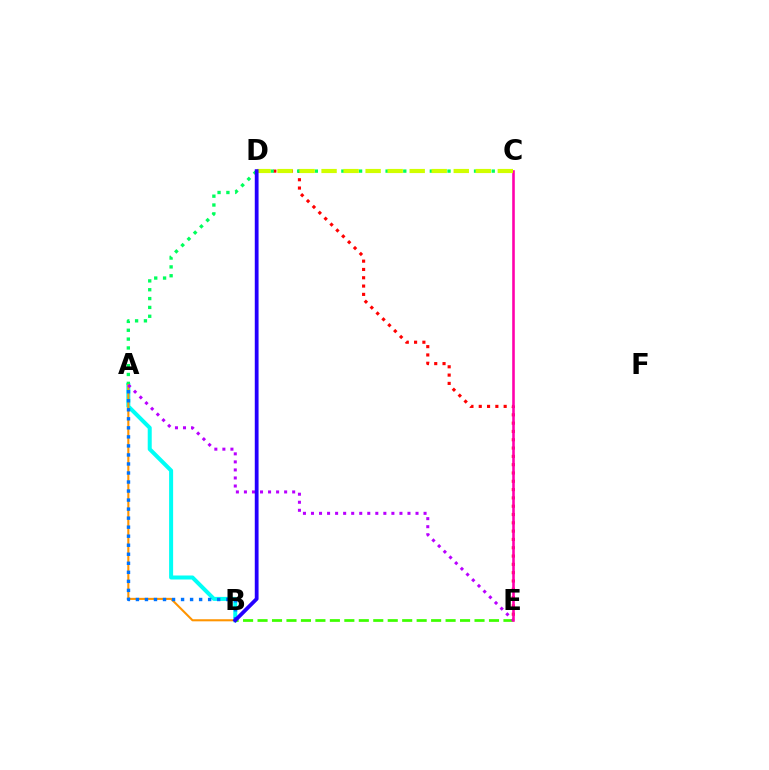{('D', 'E'): [{'color': '#ff0000', 'line_style': 'dotted', 'thickness': 2.26}], ('A', 'B'): [{'color': '#00fff6', 'line_style': 'solid', 'thickness': 2.89}, {'color': '#ff9400', 'line_style': 'solid', 'thickness': 1.5}, {'color': '#0074ff', 'line_style': 'dotted', 'thickness': 2.45}], ('A', 'C'): [{'color': '#00ff5c', 'line_style': 'dotted', 'thickness': 2.4}], ('B', 'E'): [{'color': '#3dff00', 'line_style': 'dashed', 'thickness': 1.96}], ('A', 'E'): [{'color': '#b900ff', 'line_style': 'dotted', 'thickness': 2.18}], ('C', 'E'): [{'color': '#ff00ac', 'line_style': 'solid', 'thickness': 1.86}], ('C', 'D'): [{'color': '#d1ff00', 'line_style': 'dashed', 'thickness': 2.99}], ('B', 'D'): [{'color': '#2500ff', 'line_style': 'solid', 'thickness': 2.73}]}